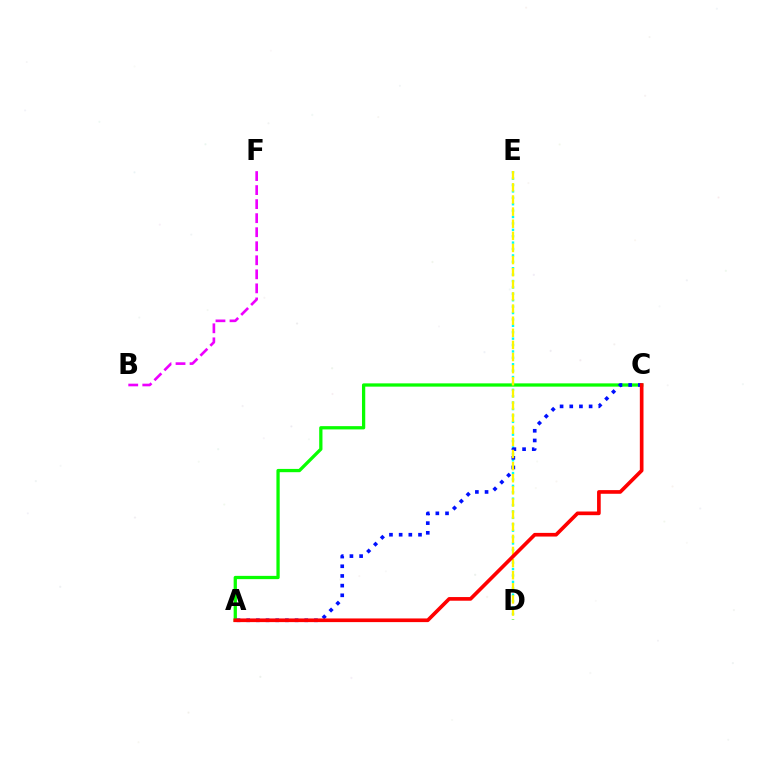{('A', 'C'): [{'color': '#08ff00', 'line_style': 'solid', 'thickness': 2.36}, {'color': '#0010ff', 'line_style': 'dotted', 'thickness': 2.63}, {'color': '#ff0000', 'line_style': 'solid', 'thickness': 2.64}], ('D', 'E'): [{'color': '#00fff6', 'line_style': 'dotted', 'thickness': 1.74}, {'color': '#fcf500', 'line_style': 'dashed', 'thickness': 1.65}], ('B', 'F'): [{'color': '#ee00ff', 'line_style': 'dashed', 'thickness': 1.91}]}